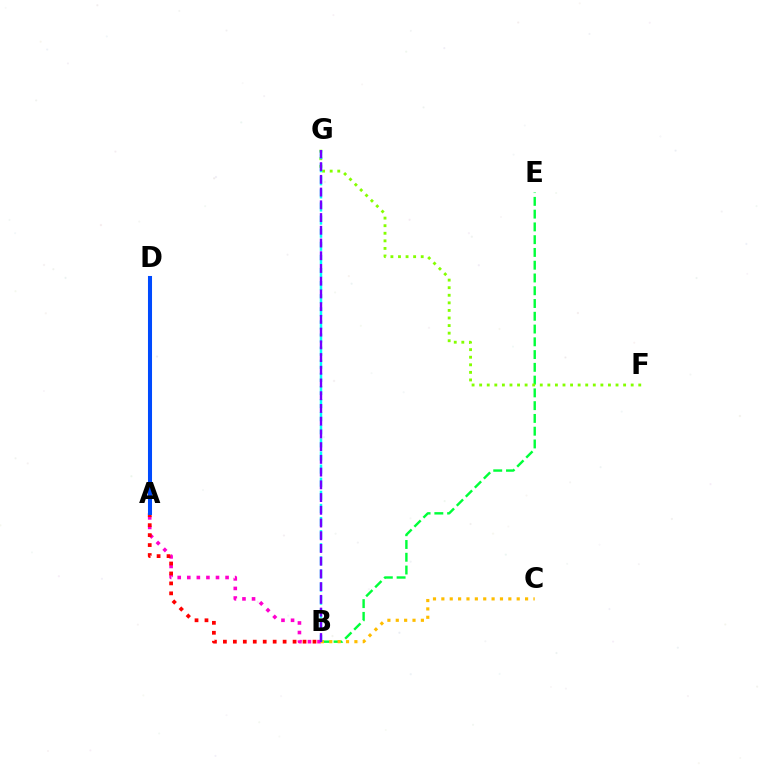{('B', 'E'): [{'color': '#00ff39', 'line_style': 'dashed', 'thickness': 1.73}], ('F', 'G'): [{'color': '#84ff00', 'line_style': 'dotted', 'thickness': 2.06}], ('B', 'C'): [{'color': '#ffbd00', 'line_style': 'dotted', 'thickness': 2.27}], ('B', 'G'): [{'color': '#00fff6', 'line_style': 'dashed', 'thickness': 1.78}, {'color': '#7200ff', 'line_style': 'dashed', 'thickness': 1.73}], ('A', 'B'): [{'color': '#ff00cf', 'line_style': 'dotted', 'thickness': 2.6}, {'color': '#ff0000', 'line_style': 'dotted', 'thickness': 2.7}], ('A', 'D'): [{'color': '#004bff', 'line_style': 'solid', 'thickness': 2.92}]}